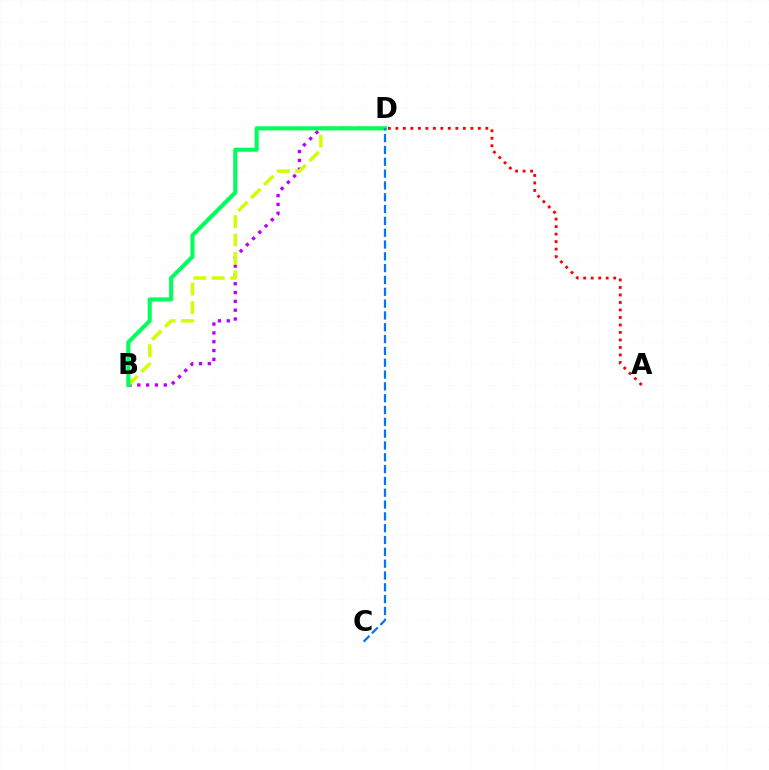{('B', 'D'): [{'color': '#b900ff', 'line_style': 'dotted', 'thickness': 2.4}, {'color': '#d1ff00', 'line_style': 'dashed', 'thickness': 2.5}, {'color': '#00ff5c', 'line_style': 'solid', 'thickness': 2.94}], ('A', 'D'): [{'color': '#ff0000', 'line_style': 'dotted', 'thickness': 2.04}], ('C', 'D'): [{'color': '#0074ff', 'line_style': 'dashed', 'thickness': 1.61}]}